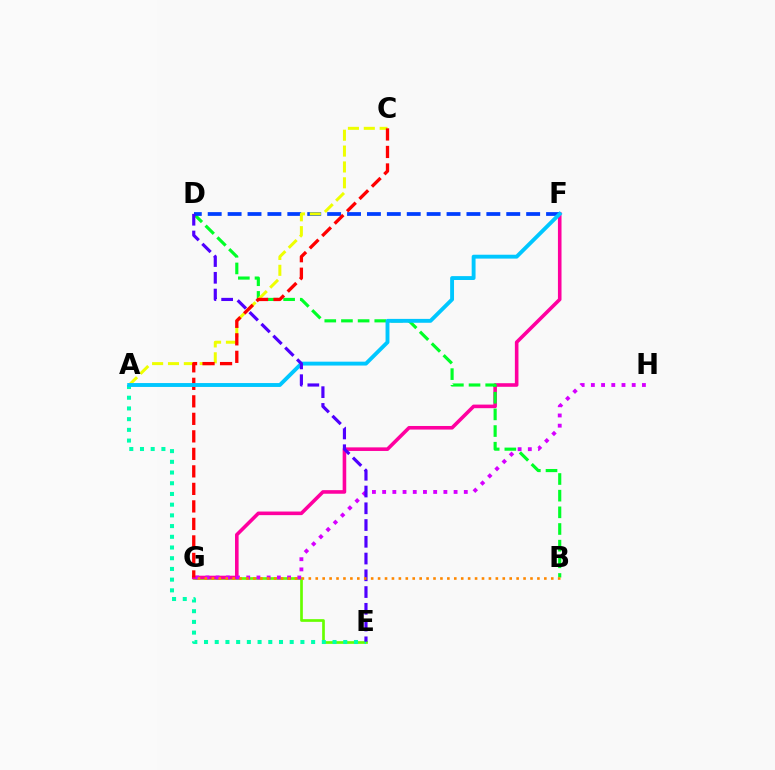{('E', 'G'): [{'color': '#66ff00', 'line_style': 'solid', 'thickness': 1.94}], ('F', 'G'): [{'color': '#ff00a0', 'line_style': 'solid', 'thickness': 2.58}], ('B', 'D'): [{'color': '#00ff27', 'line_style': 'dashed', 'thickness': 2.26}], ('D', 'F'): [{'color': '#003fff', 'line_style': 'dashed', 'thickness': 2.7}], ('G', 'H'): [{'color': '#d600ff', 'line_style': 'dotted', 'thickness': 2.77}], ('A', 'E'): [{'color': '#00ffaf', 'line_style': 'dotted', 'thickness': 2.91}], ('A', 'C'): [{'color': '#eeff00', 'line_style': 'dashed', 'thickness': 2.16}], ('C', 'G'): [{'color': '#ff0000', 'line_style': 'dashed', 'thickness': 2.38}], ('A', 'F'): [{'color': '#00c7ff', 'line_style': 'solid', 'thickness': 2.79}], ('D', 'E'): [{'color': '#4f00ff', 'line_style': 'dashed', 'thickness': 2.28}], ('B', 'G'): [{'color': '#ff8800', 'line_style': 'dotted', 'thickness': 1.88}]}